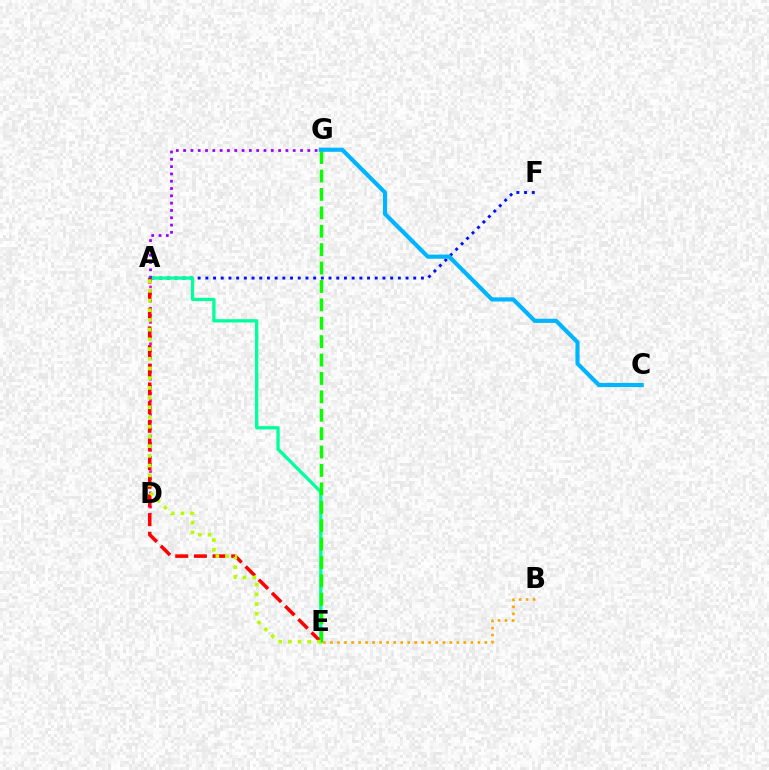{('A', 'F'): [{'color': '#0010ff', 'line_style': 'dotted', 'thickness': 2.09}], ('A', 'E'): [{'color': '#00ff9d', 'line_style': 'solid', 'thickness': 2.37}, {'color': '#ff0000', 'line_style': 'dashed', 'thickness': 2.54}, {'color': '#b3ff00', 'line_style': 'dotted', 'thickness': 2.64}], ('A', 'D'): [{'color': '#ff00bd', 'line_style': 'dotted', 'thickness': 1.93}], ('A', 'G'): [{'color': '#9b00ff', 'line_style': 'dotted', 'thickness': 1.99}], ('E', 'G'): [{'color': '#08ff00', 'line_style': 'dashed', 'thickness': 2.5}], ('B', 'E'): [{'color': '#ffa500', 'line_style': 'dotted', 'thickness': 1.91}], ('C', 'G'): [{'color': '#00b5ff', 'line_style': 'solid', 'thickness': 2.99}]}